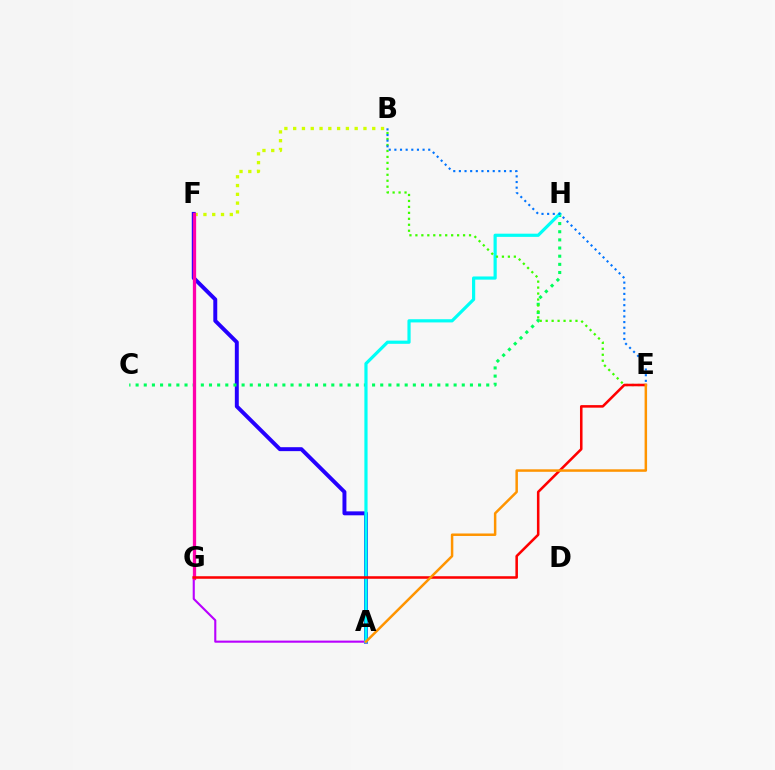{('A', 'F'): [{'color': '#2500ff', 'line_style': 'solid', 'thickness': 2.84}], ('B', 'F'): [{'color': '#d1ff00', 'line_style': 'dotted', 'thickness': 2.39}], ('C', 'H'): [{'color': '#00ff5c', 'line_style': 'dotted', 'thickness': 2.22}], ('A', 'G'): [{'color': '#b900ff', 'line_style': 'solid', 'thickness': 1.52}], ('A', 'H'): [{'color': '#00fff6', 'line_style': 'solid', 'thickness': 2.29}], ('F', 'G'): [{'color': '#ff00ac', 'line_style': 'solid', 'thickness': 2.36}], ('B', 'E'): [{'color': '#3dff00', 'line_style': 'dotted', 'thickness': 1.62}, {'color': '#0074ff', 'line_style': 'dotted', 'thickness': 1.53}], ('E', 'G'): [{'color': '#ff0000', 'line_style': 'solid', 'thickness': 1.84}], ('A', 'E'): [{'color': '#ff9400', 'line_style': 'solid', 'thickness': 1.79}]}